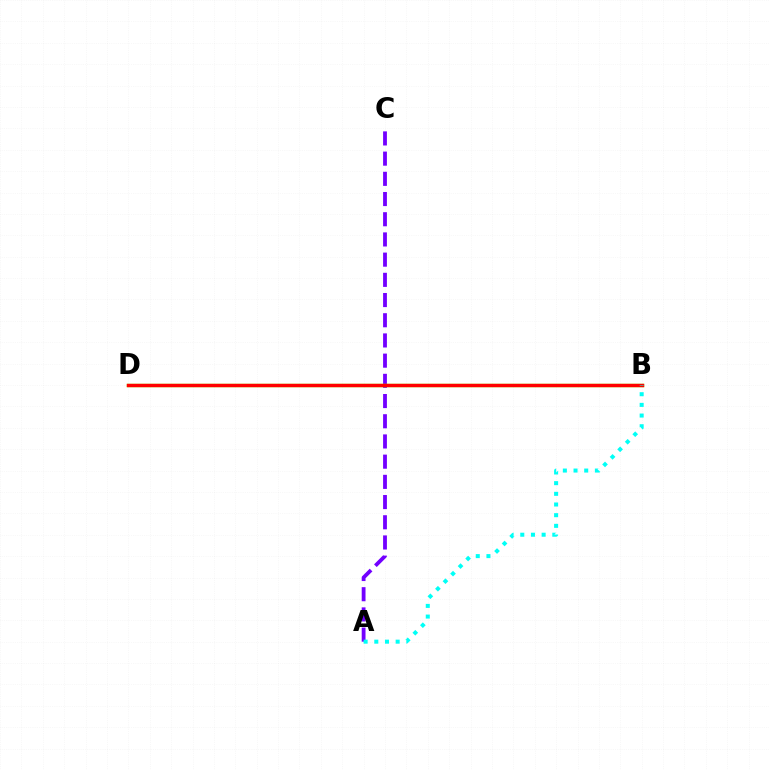{('A', 'C'): [{'color': '#7200ff', 'line_style': 'dashed', 'thickness': 2.74}], ('B', 'D'): [{'color': '#84ff00', 'line_style': 'solid', 'thickness': 2.45}, {'color': '#ff0000', 'line_style': 'solid', 'thickness': 2.45}], ('A', 'B'): [{'color': '#00fff6', 'line_style': 'dotted', 'thickness': 2.9}]}